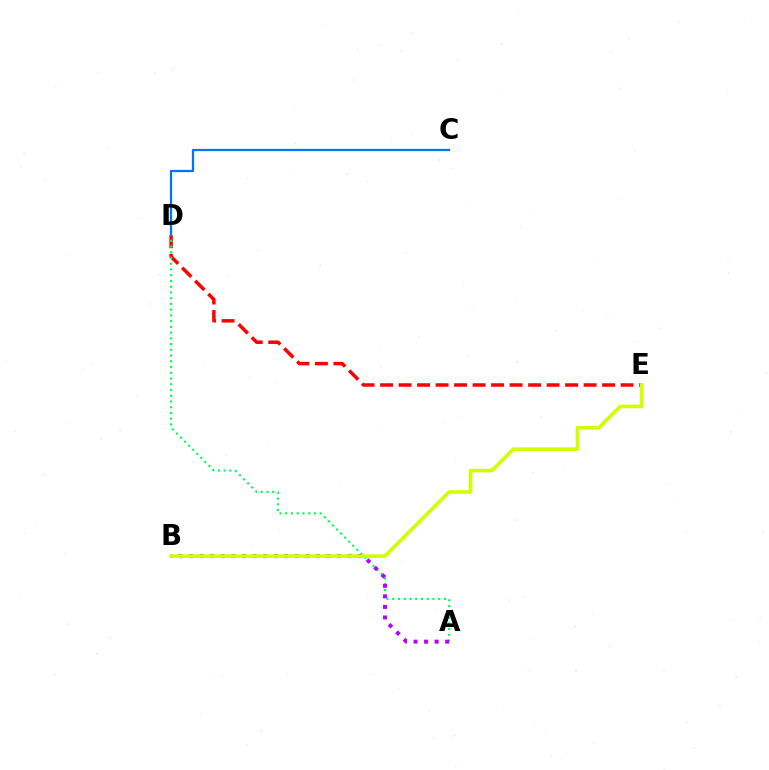{('D', 'E'): [{'color': '#ff0000', 'line_style': 'dashed', 'thickness': 2.51}], ('A', 'D'): [{'color': '#00ff5c', 'line_style': 'dotted', 'thickness': 1.56}], ('A', 'B'): [{'color': '#b900ff', 'line_style': 'dotted', 'thickness': 2.87}], ('B', 'E'): [{'color': '#d1ff00', 'line_style': 'solid', 'thickness': 2.61}], ('C', 'D'): [{'color': '#0074ff', 'line_style': 'solid', 'thickness': 1.63}]}